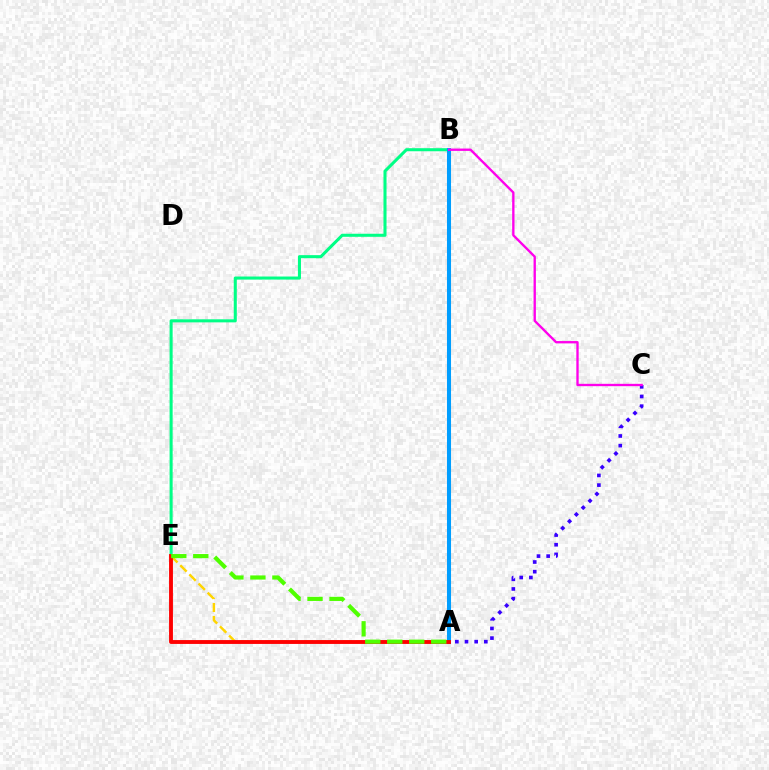{('B', 'E'): [{'color': '#00ff86', 'line_style': 'solid', 'thickness': 2.2}], ('A', 'E'): [{'color': '#ffd500', 'line_style': 'dashed', 'thickness': 1.76}, {'color': '#ff0000', 'line_style': 'solid', 'thickness': 2.78}, {'color': '#4fff00', 'line_style': 'dashed', 'thickness': 2.99}], ('A', 'C'): [{'color': '#3700ff', 'line_style': 'dotted', 'thickness': 2.63}], ('A', 'B'): [{'color': '#009eff', 'line_style': 'solid', 'thickness': 2.92}], ('B', 'C'): [{'color': '#ff00ed', 'line_style': 'solid', 'thickness': 1.69}]}